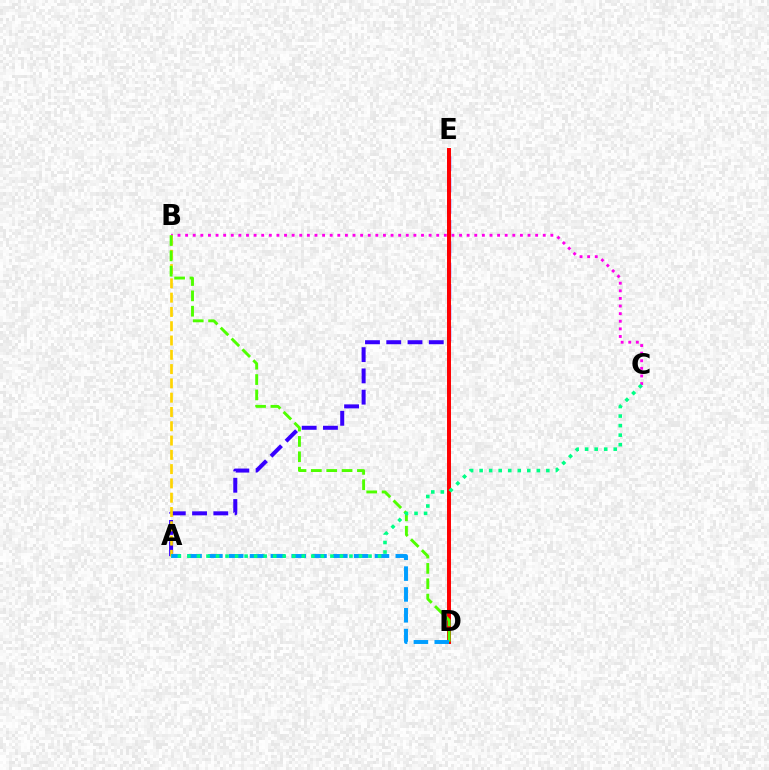{('A', 'E'): [{'color': '#3700ff', 'line_style': 'dashed', 'thickness': 2.89}], ('D', 'E'): [{'color': '#ff0000', 'line_style': 'solid', 'thickness': 2.86}], ('B', 'C'): [{'color': '#ff00ed', 'line_style': 'dotted', 'thickness': 2.07}], ('A', 'B'): [{'color': '#ffd500', 'line_style': 'dashed', 'thickness': 1.94}], ('B', 'D'): [{'color': '#4fff00', 'line_style': 'dashed', 'thickness': 2.09}], ('A', 'D'): [{'color': '#009eff', 'line_style': 'dashed', 'thickness': 2.83}], ('A', 'C'): [{'color': '#00ff86', 'line_style': 'dotted', 'thickness': 2.59}]}